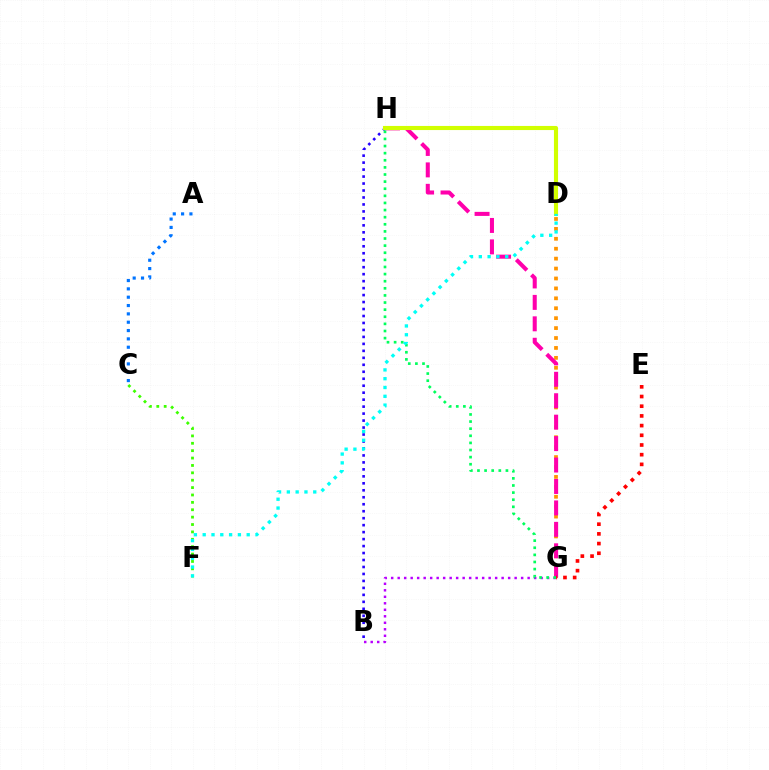{('C', 'F'): [{'color': '#3dff00', 'line_style': 'dotted', 'thickness': 2.01}], ('B', 'H'): [{'color': '#2500ff', 'line_style': 'dotted', 'thickness': 1.89}], ('B', 'G'): [{'color': '#b900ff', 'line_style': 'dotted', 'thickness': 1.77}], ('D', 'G'): [{'color': '#ff9400', 'line_style': 'dotted', 'thickness': 2.7}], ('G', 'H'): [{'color': '#ff00ac', 'line_style': 'dashed', 'thickness': 2.91}, {'color': '#00ff5c', 'line_style': 'dotted', 'thickness': 1.93}], ('A', 'C'): [{'color': '#0074ff', 'line_style': 'dotted', 'thickness': 2.27}], ('E', 'G'): [{'color': '#ff0000', 'line_style': 'dotted', 'thickness': 2.63}], ('D', 'H'): [{'color': '#d1ff00', 'line_style': 'solid', 'thickness': 2.96}], ('D', 'F'): [{'color': '#00fff6', 'line_style': 'dotted', 'thickness': 2.39}]}